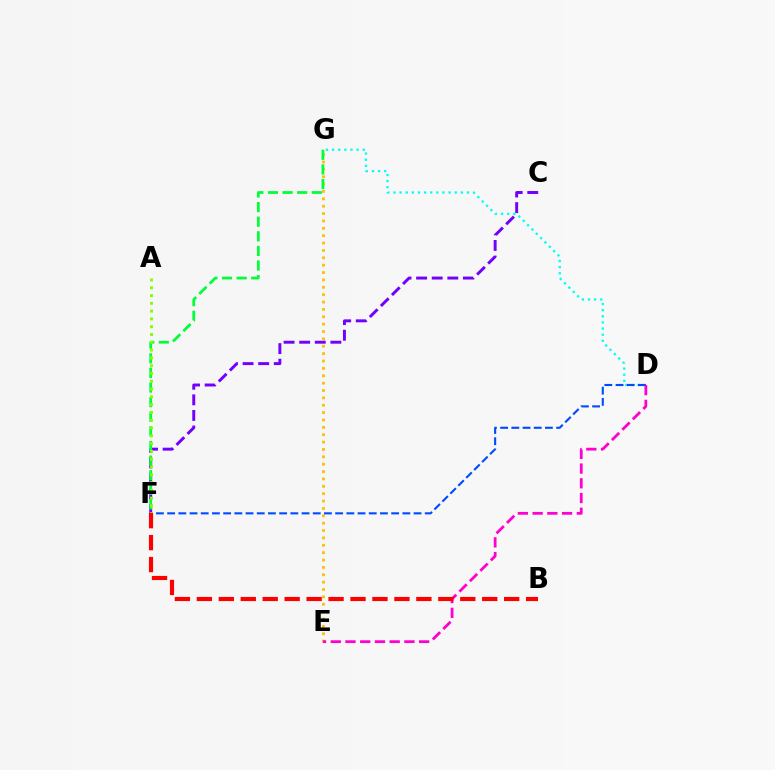{('E', 'G'): [{'color': '#ffbd00', 'line_style': 'dotted', 'thickness': 2.0}], ('D', 'G'): [{'color': '#00fff6', 'line_style': 'dotted', 'thickness': 1.66}], ('D', 'F'): [{'color': '#004bff', 'line_style': 'dashed', 'thickness': 1.52}], ('D', 'E'): [{'color': '#ff00cf', 'line_style': 'dashed', 'thickness': 2.0}], ('C', 'F'): [{'color': '#7200ff', 'line_style': 'dashed', 'thickness': 2.12}], ('F', 'G'): [{'color': '#00ff39', 'line_style': 'dashed', 'thickness': 1.98}], ('A', 'F'): [{'color': '#84ff00', 'line_style': 'dotted', 'thickness': 2.12}], ('B', 'F'): [{'color': '#ff0000', 'line_style': 'dashed', 'thickness': 2.98}]}